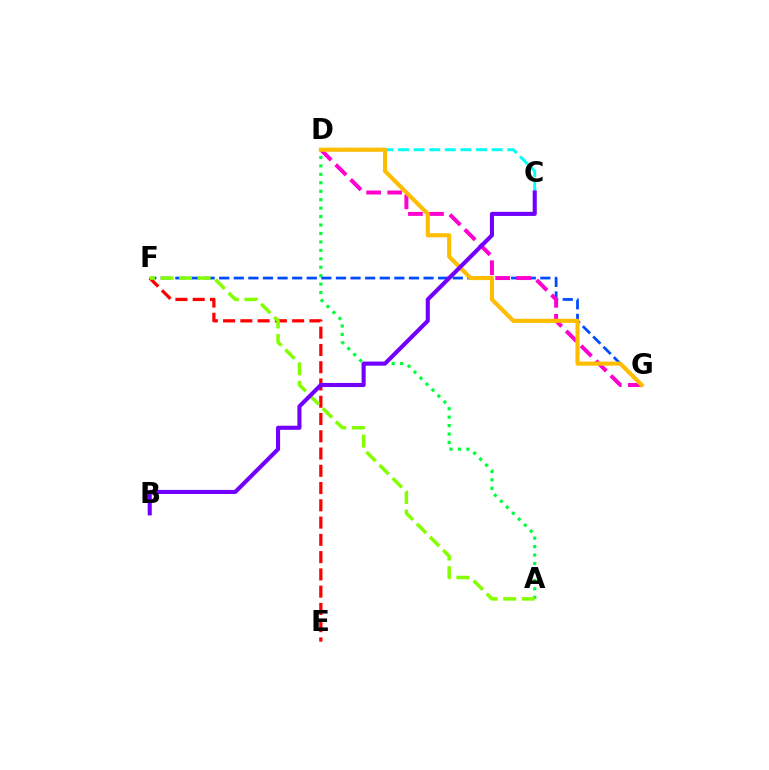{('A', 'D'): [{'color': '#00ff39', 'line_style': 'dotted', 'thickness': 2.3}], ('F', 'G'): [{'color': '#004bff', 'line_style': 'dashed', 'thickness': 1.98}], ('E', 'F'): [{'color': '#ff0000', 'line_style': 'dashed', 'thickness': 2.35}], ('C', 'D'): [{'color': '#00fff6', 'line_style': 'dashed', 'thickness': 2.12}], ('A', 'F'): [{'color': '#84ff00', 'line_style': 'dashed', 'thickness': 2.52}], ('D', 'G'): [{'color': '#ff00cf', 'line_style': 'dashed', 'thickness': 2.86}, {'color': '#ffbd00', 'line_style': 'solid', 'thickness': 2.96}], ('B', 'C'): [{'color': '#7200ff', 'line_style': 'solid', 'thickness': 2.95}]}